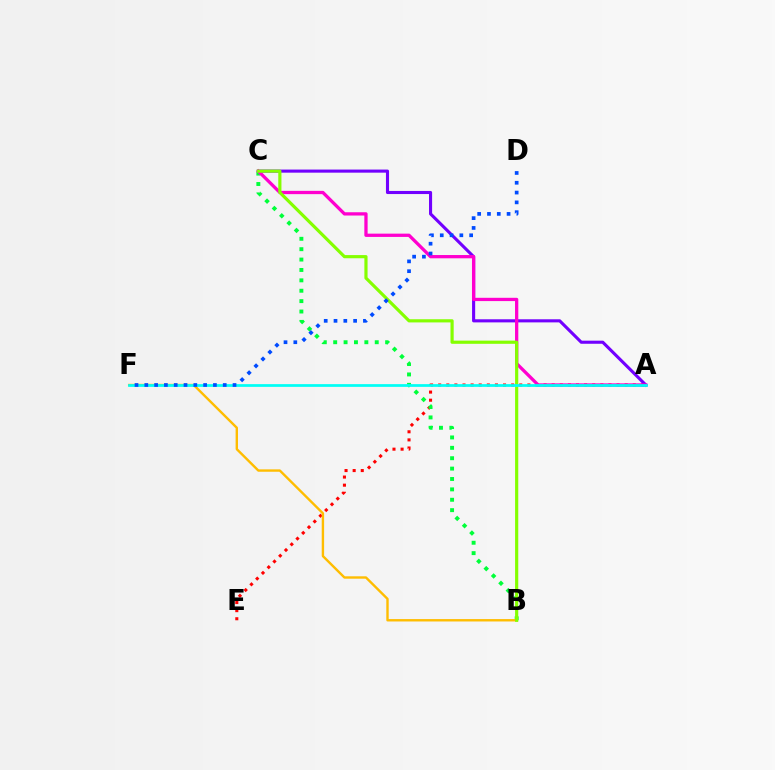{('A', 'E'): [{'color': '#ff0000', 'line_style': 'dotted', 'thickness': 2.2}], ('A', 'C'): [{'color': '#7200ff', 'line_style': 'solid', 'thickness': 2.23}, {'color': '#ff00cf', 'line_style': 'solid', 'thickness': 2.36}], ('B', 'C'): [{'color': '#00ff39', 'line_style': 'dotted', 'thickness': 2.82}, {'color': '#84ff00', 'line_style': 'solid', 'thickness': 2.29}], ('B', 'F'): [{'color': '#ffbd00', 'line_style': 'solid', 'thickness': 1.72}], ('A', 'F'): [{'color': '#00fff6', 'line_style': 'solid', 'thickness': 1.97}], ('D', 'F'): [{'color': '#004bff', 'line_style': 'dotted', 'thickness': 2.66}]}